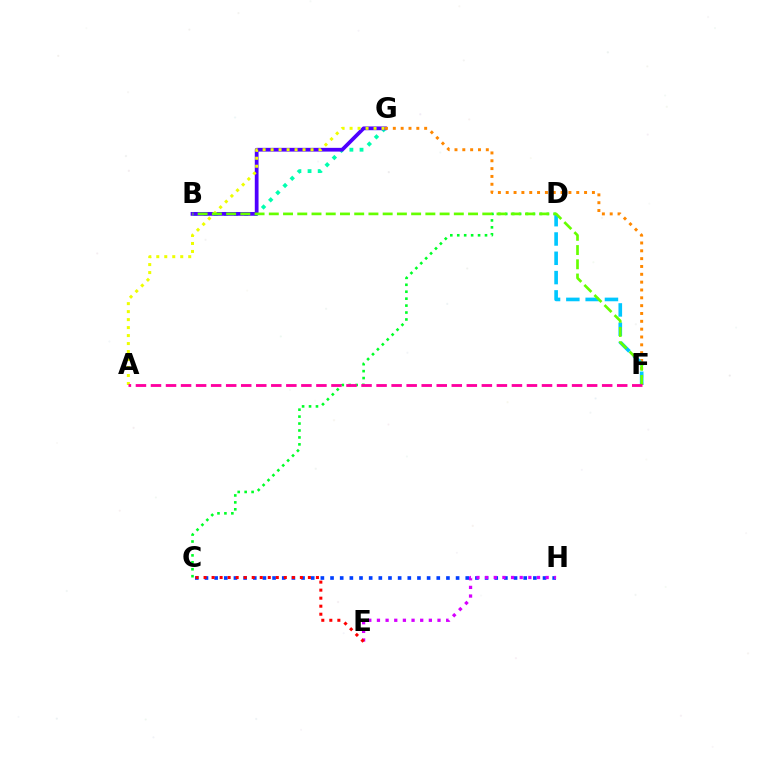{('B', 'G'): [{'color': '#00ffaf', 'line_style': 'dotted', 'thickness': 2.76}, {'color': '#4f00ff', 'line_style': 'solid', 'thickness': 2.7}], ('C', 'D'): [{'color': '#00ff27', 'line_style': 'dotted', 'thickness': 1.88}], ('C', 'H'): [{'color': '#003fff', 'line_style': 'dotted', 'thickness': 2.62}], ('F', 'G'): [{'color': '#ff8800', 'line_style': 'dotted', 'thickness': 2.13}], ('D', 'F'): [{'color': '#00c7ff', 'line_style': 'dashed', 'thickness': 2.62}], ('A', 'G'): [{'color': '#eeff00', 'line_style': 'dotted', 'thickness': 2.17}], ('B', 'F'): [{'color': '#66ff00', 'line_style': 'dashed', 'thickness': 1.93}], ('E', 'H'): [{'color': '#d600ff', 'line_style': 'dotted', 'thickness': 2.35}], ('A', 'F'): [{'color': '#ff00a0', 'line_style': 'dashed', 'thickness': 2.04}], ('C', 'E'): [{'color': '#ff0000', 'line_style': 'dotted', 'thickness': 2.18}]}